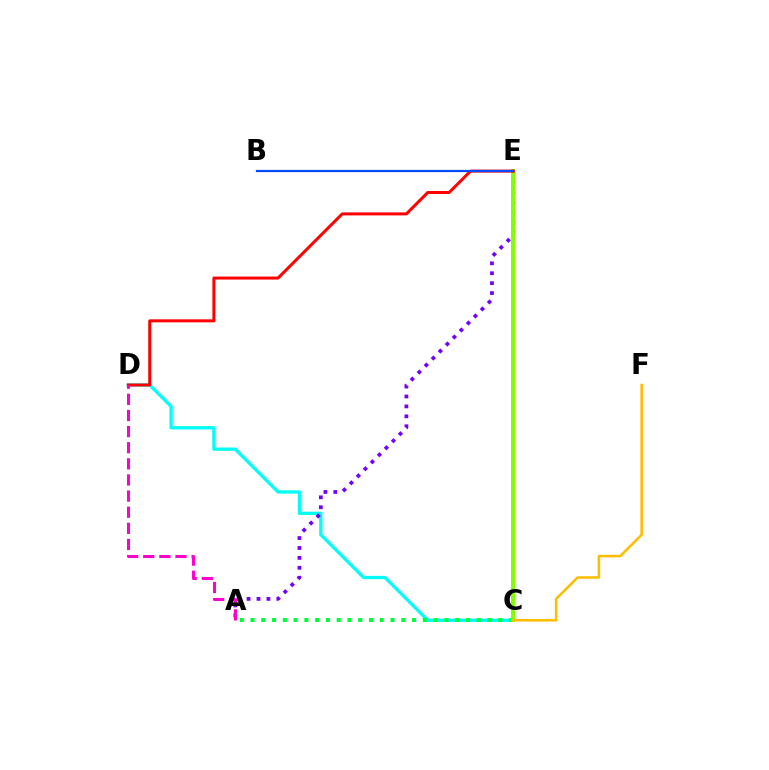{('C', 'D'): [{'color': '#00fff6', 'line_style': 'solid', 'thickness': 2.36}], ('A', 'E'): [{'color': '#7200ff', 'line_style': 'dotted', 'thickness': 2.69}], ('A', 'C'): [{'color': '#00ff39', 'line_style': 'dotted', 'thickness': 2.93}], ('C', 'E'): [{'color': '#84ff00', 'line_style': 'solid', 'thickness': 2.85}], ('D', 'E'): [{'color': '#ff0000', 'line_style': 'solid', 'thickness': 2.16}], ('B', 'E'): [{'color': '#004bff', 'line_style': 'solid', 'thickness': 1.59}], ('A', 'D'): [{'color': '#ff00cf', 'line_style': 'dashed', 'thickness': 2.19}], ('C', 'F'): [{'color': '#ffbd00', 'line_style': 'solid', 'thickness': 1.84}]}